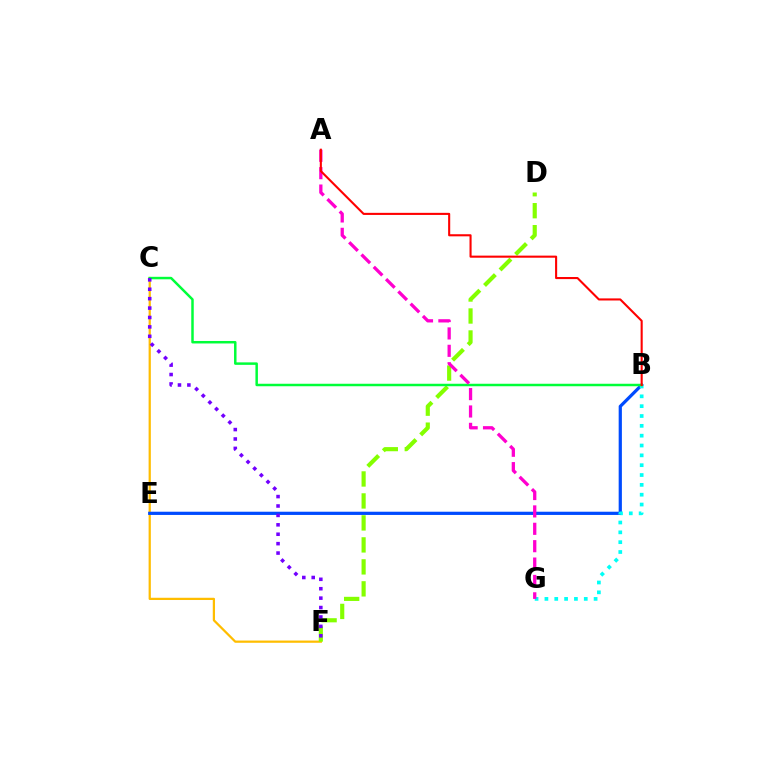{('C', 'F'): [{'color': '#ffbd00', 'line_style': 'solid', 'thickness': 1.61}, {'color': '#7200ff', 'line_style': 'dotted', 'thickness': 2.56}], ('D', 'F'): [{'color': '#84ff00', 'line_style': 'dashed', 'thickness': 2.99}], ('B', 'E'): [{'color': '#004bff', 'line_style': 'solid', 'thickness': 2.32}], ('B', 'G'): [{'color': '#00fff6', 'line_style': 'dotted', 'thickness': 2.67}], ('B', 'C'): [{'color': '#00ff39', 'line_style': 'solid', 'thickness': 1.79}], ('A', 'G'): [{'color': '#ff00cf', 'line_style': 'dashed', 'thickness': 2.36}], ('A', 'B'): [{'color': '#ff0000', 'line_style': 'solid', 'thickness': 1.51}]}